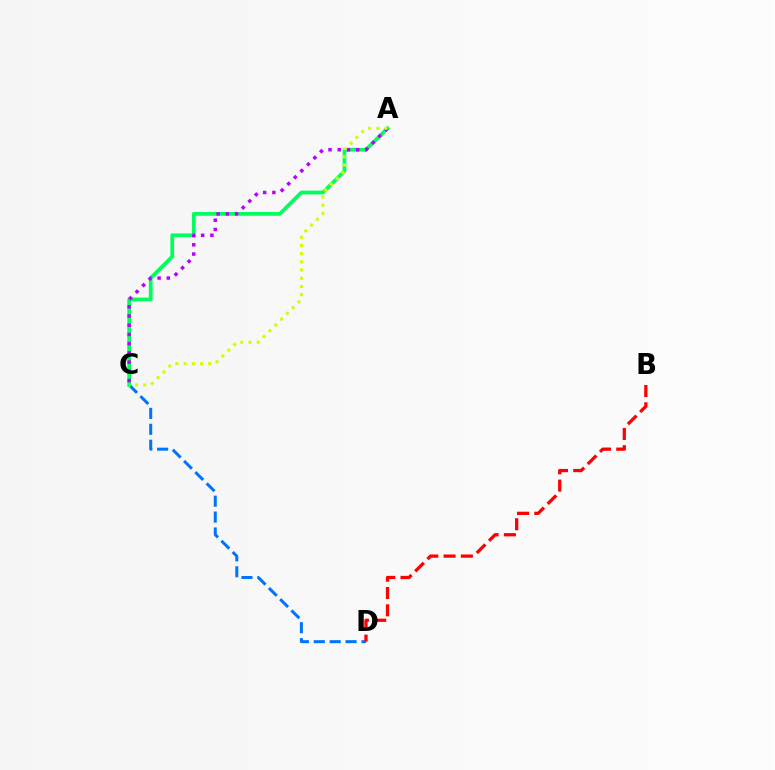{('C', 'D'): [{'color': '#0074ff', 'line_style': 'dashed', 'thickness': 2.16}], ('A', 'C'): [{'color': '#00ff5c', 'line_style': 'solid', 'thickness': 2.71}, {'color': '#b900ff', 'line_style': 'dotted', 'thickness': 2.51}, {'color': '#d1ff00', 'line_style': 'dotted', 'thickness': 2.23}], ('B', 'D'): [{'color': '#ff0000', 'line_style': 'dashed', 'thickness': 2.35}]}